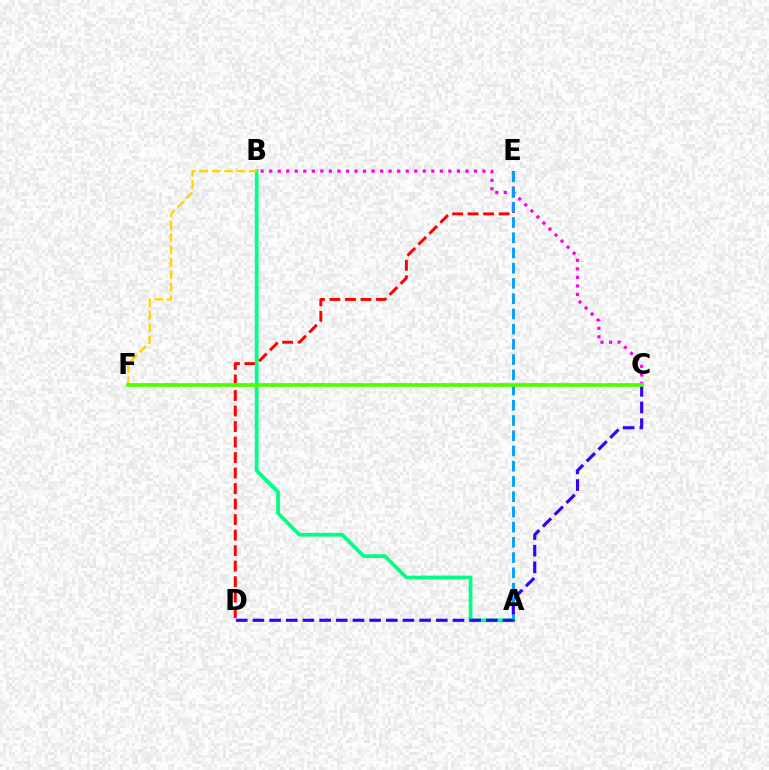{('D', 'E'): [{'color': '#ff0000', 'line_style': 'dashed', 'thickness': 2.11}], ('B', 'C'): [{'color': '#ff00ed', 'line_style': 'dotted', 'thickness': 2.32}], ('A', 'E'): [{'color': '#009eff', 'line_style': 'dashed', 'thickness': 2.07}], ('A', 'B'): [{'color': '#00ff86', 'line_style': 'solid', 'thickness': 2.69}], ('C', 'D'): [{'color': '#3700ff', 'line_style': 'dashed', 'thickness': 2.26}], ('B', 'F'): [{'color': '#ffd500', 'line_style': 'dashed', 'thickness': 1.68}], ('C', 'F'): [{'color': '#4fff00', 'line_style': 'solid', 'thickness': 2.69}]}